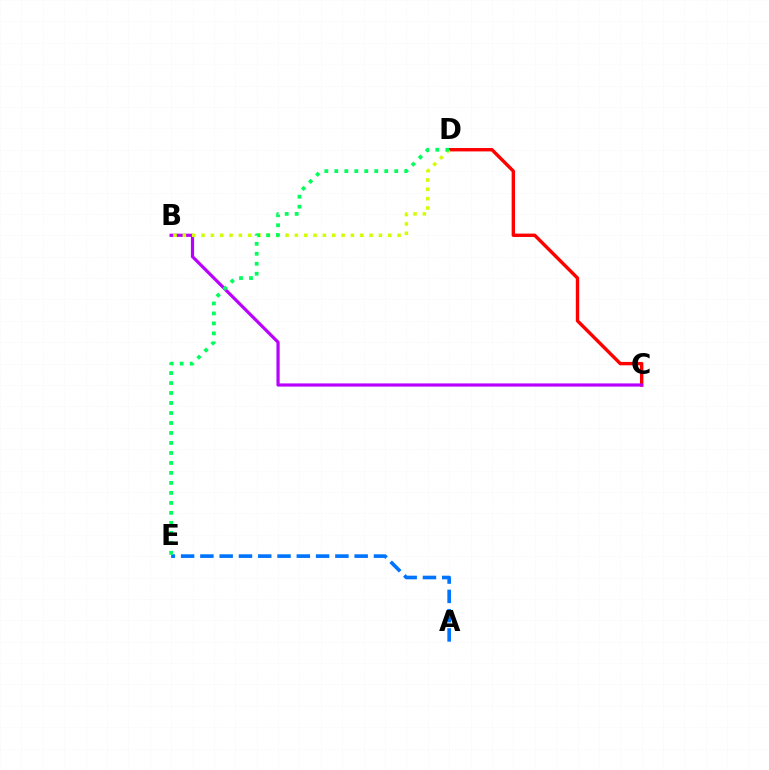{('C', 'D'): [{'color': '#ff0000', 'line_style': 'solid', 'thickness': 2.44}], ('B', 'C'): [{'color': '#b900ff', 'line_style': 'solid', 'thickness': 2.3}], ('A', 'E'): [{'color': '#0074ff', 'line_style': 'dashed', 'thickness': 2.62}], ('B', 'D'): [{'color': '#d1ff00', 'line_style': 'dotted', 'thickness': 2.54}], ('D', 'E'): [{'color': '#00ff5c', 'line_style': 'dotted', 'thickness': 2.71}]}